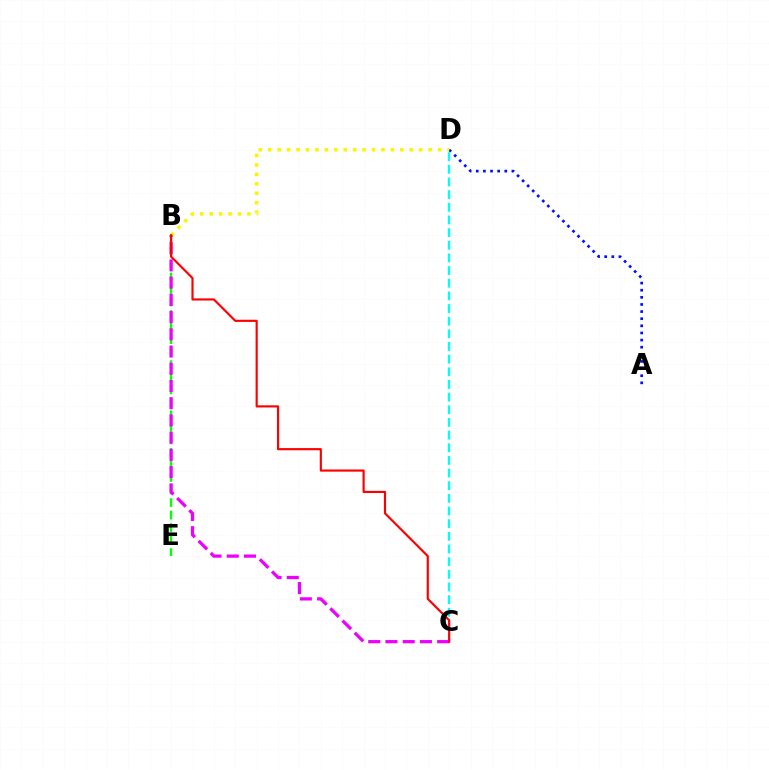{('A', 'D'): [{'color': '#0010ff', 'line_style': 'dotted', 'thickness': 1.94}], ('B', 'E'): [{'color': '#08ff00', 'line_style': 'dashed', 'thickness': 1.7}], ('B', 'D'): [{'color': '#fcf500', 'line_style': 'dotted', 'thickness': 2.56}], ('C', 'D'): [{'color': '#00fff6', 'line_style': 'dashed', 'thickness': 1.72}], ('B', 'C'): [{'color': '#ee00ff', 'line_style': 'dashed', 'thickness': 2.34}, {'color': '#ff0000', 'line_style': 'solid', 'thickness': 1.56}]}